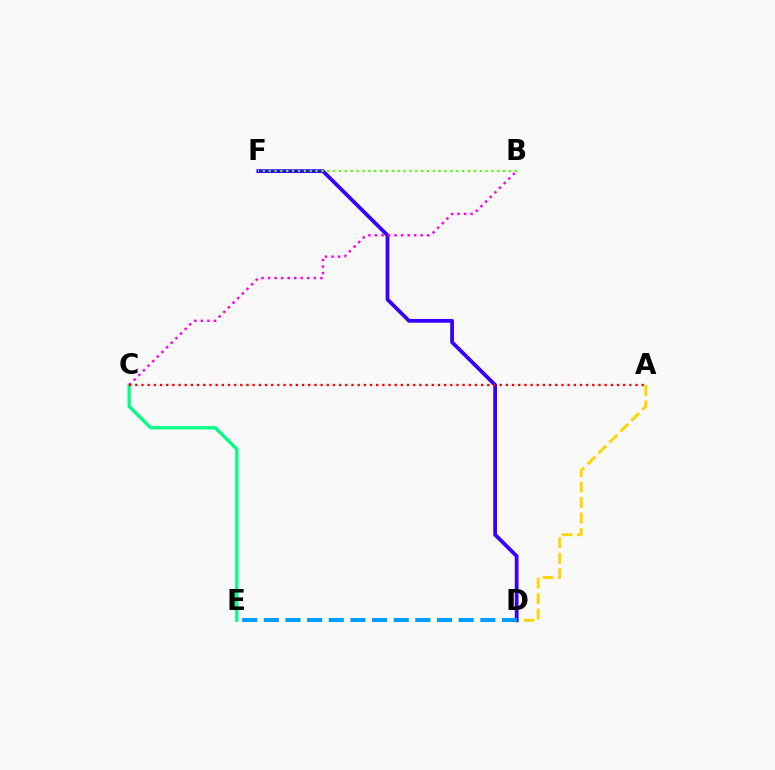{('A', 'D'): [{'color': '#ffd500', 'line_style': 'dashed', 'thickness': 2.1}], ('D', 'F'): [{'color': '#3700ff', 'line_style': 'solid', 'thickness': 2.72}], ('D', 'E'): [{'color': '#009eff', 'line_style': 'dashed', 'thickness': 2.94}], ('B', 'F'): [{'color': '#4fff00', 'line_style': 'dotted', 'thickness': 1.59}], ('C', 'E'): [{'color': '#00ff86', 'line_style': 'solid', 'thickness': 2.36}], ('B', 'C'): [{'color': '#ff00ed', 'line_style': 'dotted', 'thickness': 1.77}], ('A', 'C'): [{'color': '#ff0000', 'line_style': 'dotted', 'thickness': 1.68}]}